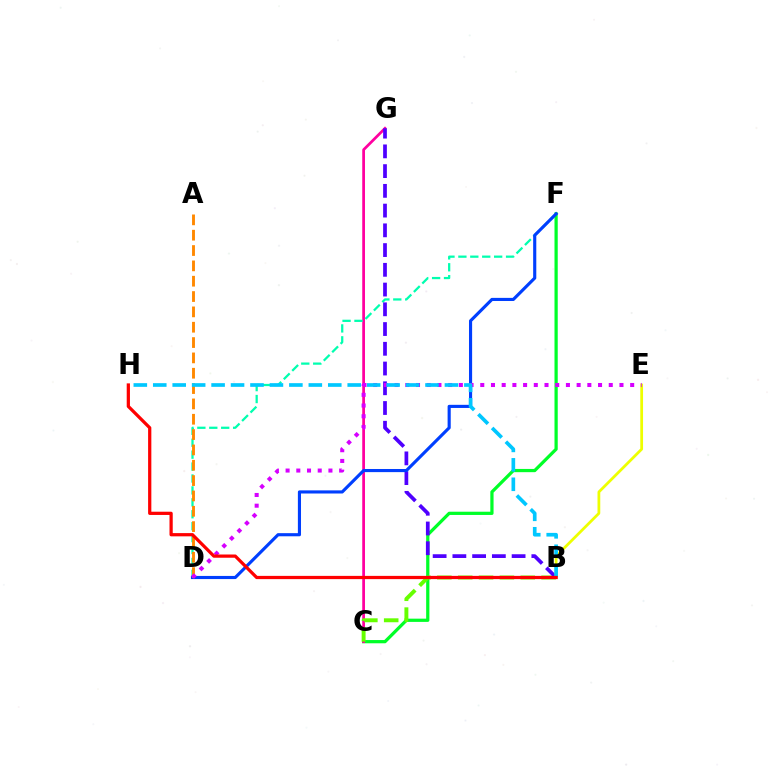{('C', 'F'): [{'color': '#00ff27', 'line_style': 'solid', 'thickness': 2.33}], ('C', 'G'): [{'color': '#ff00a0', 'line_style': 'solid', 'thickness': 1.97}], ('D', 'F'): [{'color': '#00ffaf', 'line_style': 'dashed', 'thickness': 1.62}, {'color': '#003fff', 'line_style': 'solid', 'thickness': 2.25}], ('B', 'C'): [{'color': '#66ff00', 'line_style': 'dashed', 'thickness': 2.83}], ('B', 'G'): [{'color': '#4f00ff', 'line_style': 'dashed', 'thickness': 2.68}], ('A', 'D'): [{'color': '#ff8800', 'line_style': 'dashed', 'thickness': 2.08}], ('B', 'E'): [{'color': '#eeff00', 'line_style': 'solid', 'thickness': 1.99}], ('D', 'E'): [{'color': '#d600ff', 'line_style': 'dotted', 'thickness': 2.91}], ('B', 'H'): [{'color': '#00c7ff', 'line_style': 'dashed', 'thickness': 2.64}, {'color': '#ff0000', 'line_style': 'solid', 'thickness': 2.33}]}